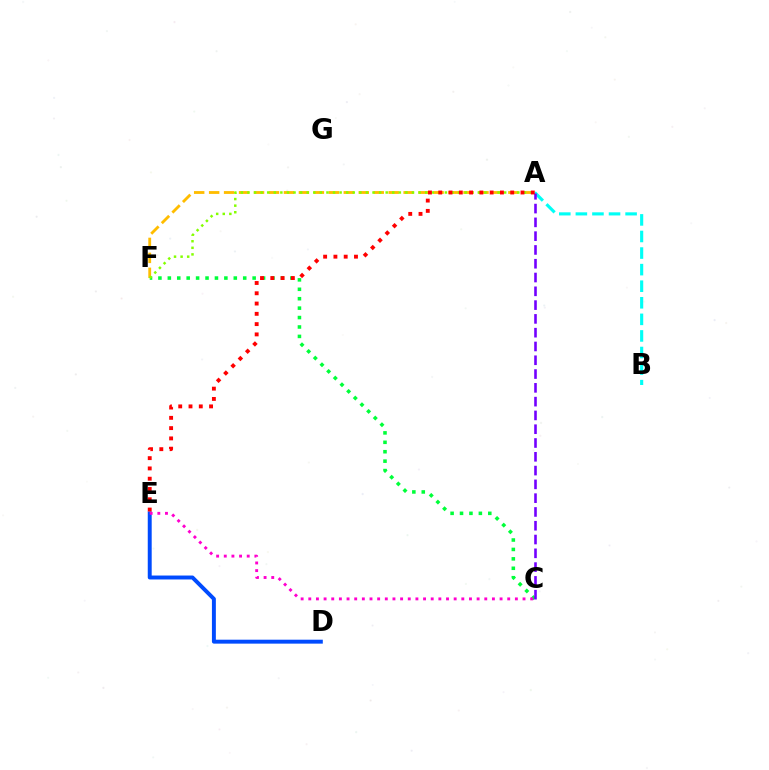{('C', 'F'): [{'color': '#00ff39', 'line_style': 'dotted', 'thickness': 2.56}], ('A', 'F'): [{'color': '#ffbd00', 'line_style': 'dashed', 'thickness': 2.03}, {'color': '#84ff00', 'line_style': 'dotted', 'thickness': 1.79}], ('A', 'B'): [{'color': '#00fff6', 'line_style': 'dashed', 'thickness': 2.25}], ('D', 'E'): [{'color': '#004bff', 'line_style': 'solid', 'thickness': 2.83}], ('C', 'E'): [{'color': '#ff00cf', 'line_style': 'dotted', 'thickness': 2.08}], ('A', 'C'): [{'color': '#7200ff', 'line_style': 'dashed', 'thickness': 1.87}], ('A', 'E'): [{'color': '#ff0000', 'line_style': 'dotted', 'thickness': 2.79}]}